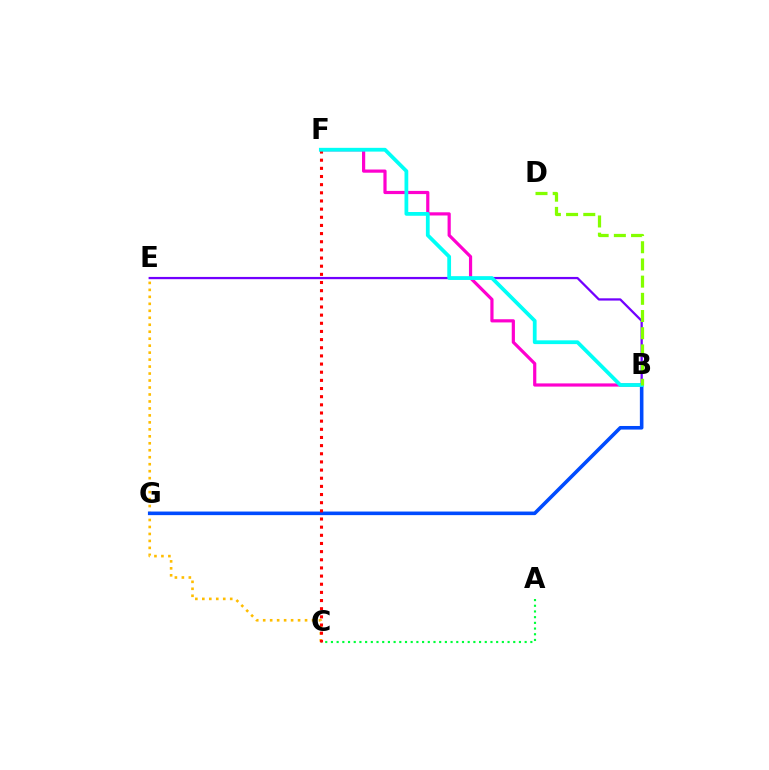{('A', 'C'): [{'color': '#00ff39', 'line_style': 'dotted', 'thickness': 1.55}], ('B', 'F'): [{'color': '#ff00cf', 'line_style': 'solid', 'thickness': 2.3}, {'color': '#00fff6', 'line_style': 'solid', 'thickness': 2.71}], ('C', 'E'): [{'color': '#ffbd00', 'line_style': 'dotted', 'thickness': 1.89}], ('B', 'G'): [{'color': '#004bff', 'line_style': 'solid', 'thickness': 2.59}], ('B', 'E'): [{'color': '#7200ff', 'line_style': 'solid', 'thickness': 1.63}], ('C', 'F'): [{'color': '#ff0000', 'line_style': 'dotted', 'thickness': 2.22}], ('B', 'D'): [{'color': '#84ff00', 'line_style': 'dashed', 'thickness': 2.34}]}